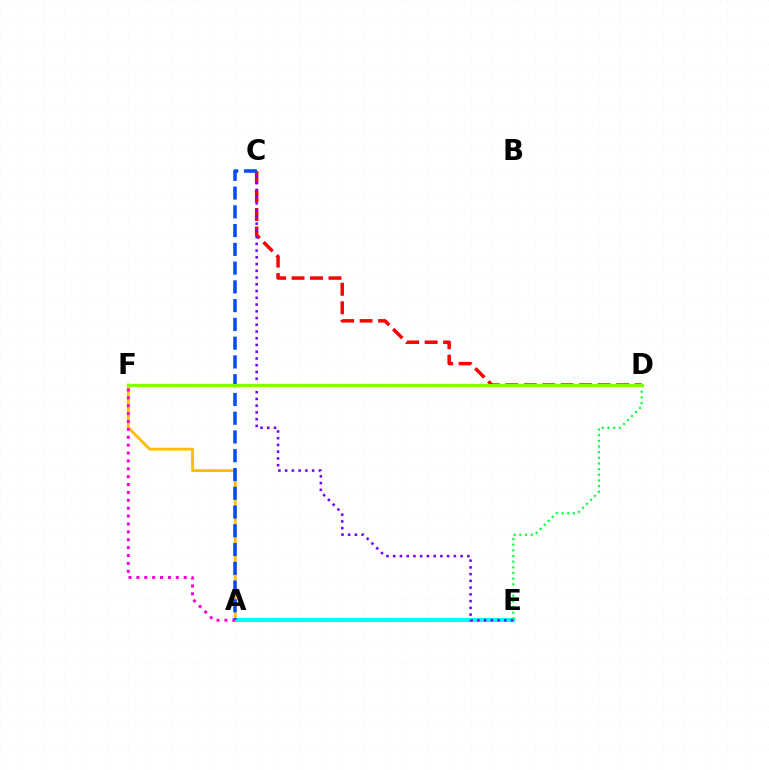{('A', 'F'): [{'color': '#ffbd00', 'line_style': 'solid', 'thickness': 2.03}, {'color': '#ff00cf', 'line_style': 'dotted', 'thickness': 2.14}], ('C', 'D'): [{'color': '#ff0000', 'line_style': 'dashed', 'thickness': 2.51}], ('A', 'E'): [{'color': '#00fff6', 'line_style': 'solid', 'thickness': 2.99}], ('C', 'E'): [{'color': '#7200ff', 'line_style': 'dotted', 'thickness': 1.83}], ('D', 'E'): [{'color': '#00ff39', 'line_style': 'dotted', 'thickness': 1.54}], ('A', 'C'): [{'color': '#004bff', 'line_style': 'dashed', 'thickness': 2.55}], ('D', 'F'): [{'color': '#84ff00', 'line_style': 'solid', 'thickness': 2.32}]}